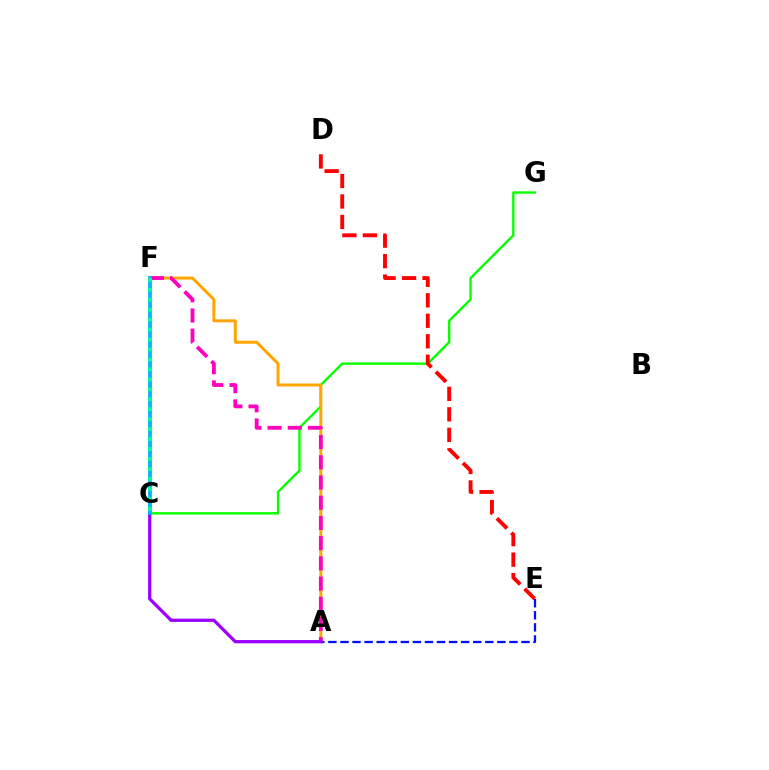{('A', 'E'): [{'color': '#0010ff', 'line_style': 'dashed', 'thickness': 1.64}], ('C', 'G'): [{'color': '#08ff00', 'line_style': 'solid', 'thickness': 1.73}], ('C', 'F'): [{'color': '#b3ff00', 'line_style': 'dashed', 'thickness': 2.76}, {'color': '#00b5ff', 'line_style': 'solid', 'thickness': 2.66}, {'color': '#00ff9d', 'line_style': 'dotted', 'thickness': 2.7}], ('A', 'F'): [{'color': '#ffa500', 'line_style': 'solid', 'thickness': 2.16}, {'color': '#ff00bd', 'line_style': 'dashed', 'thickness': 2.74}], ('D', 'E'): [{'color': '#ff0000', 'line_style': 'dashed', 'thickness': 2.78}], ('A', 'C'): [{'color': '#9b00ff', 'line_style': 'solid', 'thickness': 2.34}]}